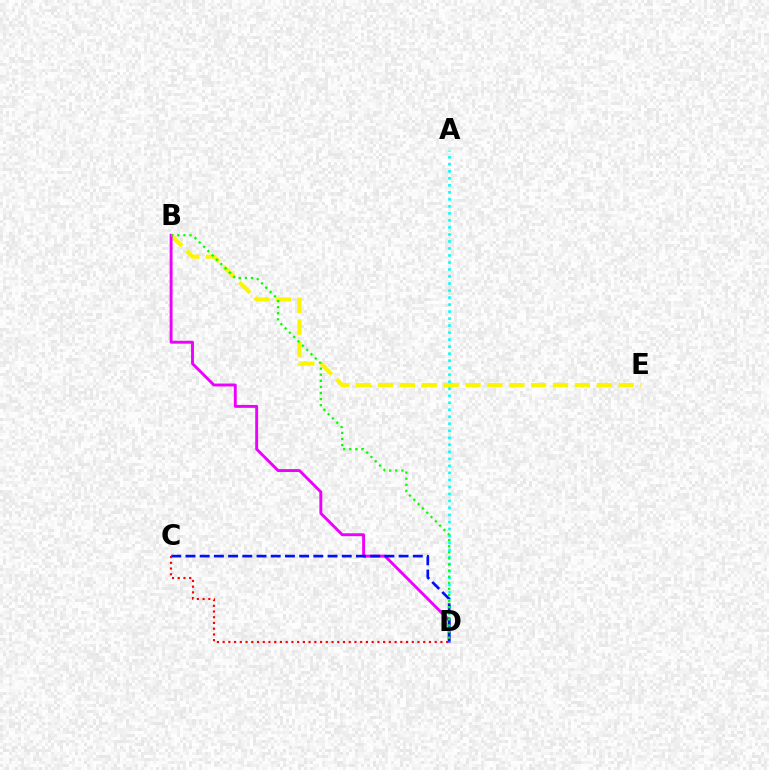{('B', 'E'): [{'color': '#fcf500', 'line_style': 'dashed', 'thickness': 2.97}], ('B', 'D'): [{'color': '#ee00ff', 'line_style': 'solid', 'thickness': 2.09}, {'color': '#08ff00', 'line_style': 'dotted', 'thickness': 1.66}], ('A', 'D'): [{'color': '#00fff6', 'line_style': 'dotted', 'thickness': 1.91}], ('C', 'D'): [{'color': '#0010ff', 'line_style': 'dashed', 'thickness': 1.93}, {'color': '#ff0000', 'line_style': 'dotted', 'thickness': 1.56}]}